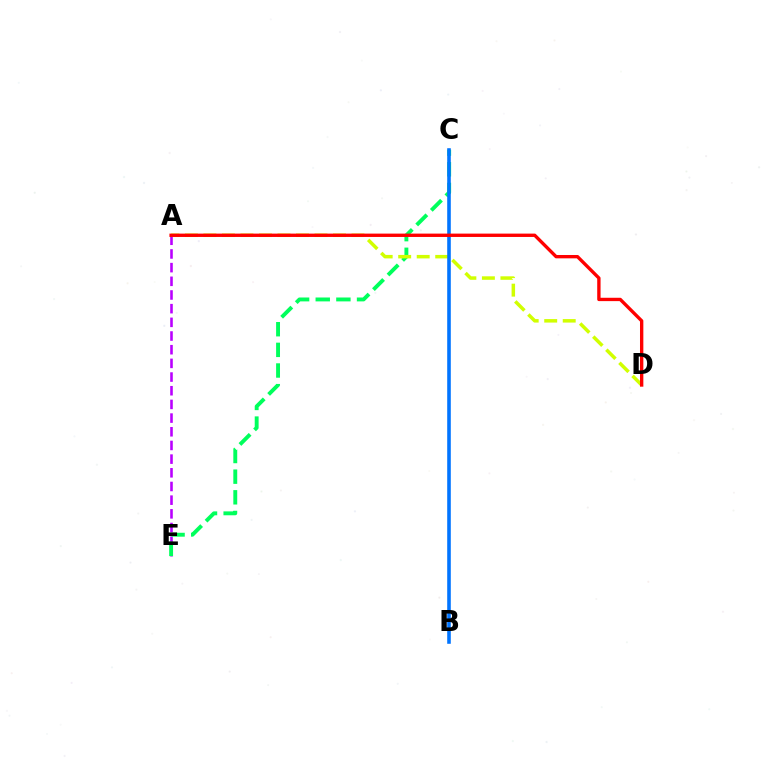{('A', 'E'): [{'color': '#b900ff', 'line_style': 'dashed', 'thickness': 1.86}], ('C', 'E'): [{'color': '#00ff5c', 'line_style': 'dashed', 'thickness': 2.8}], ('A', 'D'): [{'color': '#d1ff00', 'line_style': 'dashed', 'thickness': 2.51}, {'color': '#ff0000', 'line_style': 'solid', 'thickness': 2.41}], ('B', 'C'): [{'color': '#0074ff', 'line_style': 'solid', 'thickness': 2.58}]}